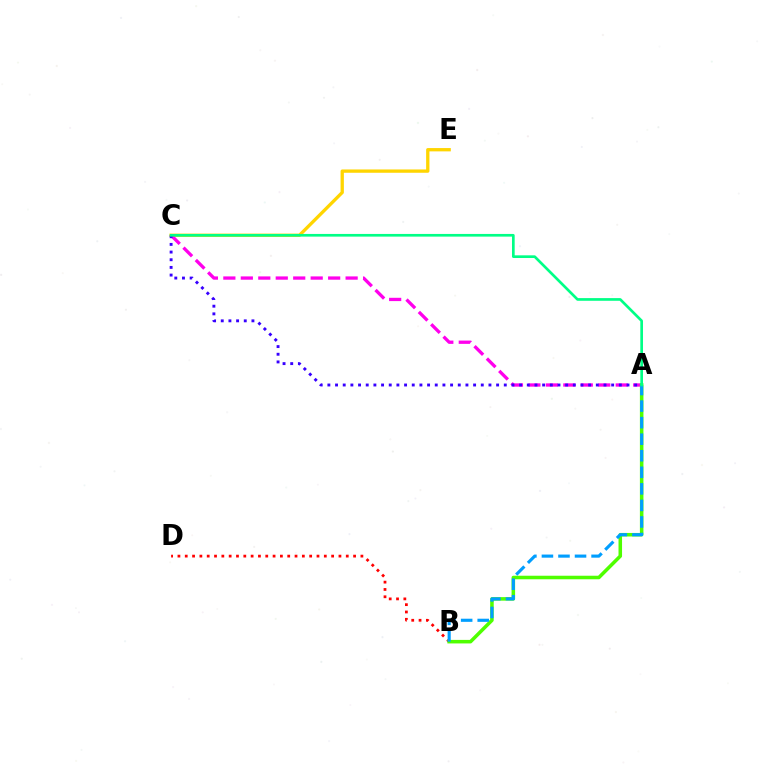{('C', 'E'): [{'color': '#ffd500', 'line_style': 'solid', 'thickness': 2.38}], ('A', 'C'): [{'color': '#ff00ed', 'line_style': 'dashed', 'thickness': 2.37}, {'color': '#3700ff', 'line_style': 'dotted', 'thickness': 2.08}, {'color': '#00ff86', 'line_style': 'solid', 'thickness': 1.93}], ('B', 'D'): [{'color': '#ff0000', 'line_style': 'dotted', 'thickness': 1.99}], ('A', 'B'): [{'color': '#4fff00', 'line_style': 'solid', 'thickness': 2.55}, {'color': '#009eff', 'line_style': 'dashed', 'thickness': 2.25}]}